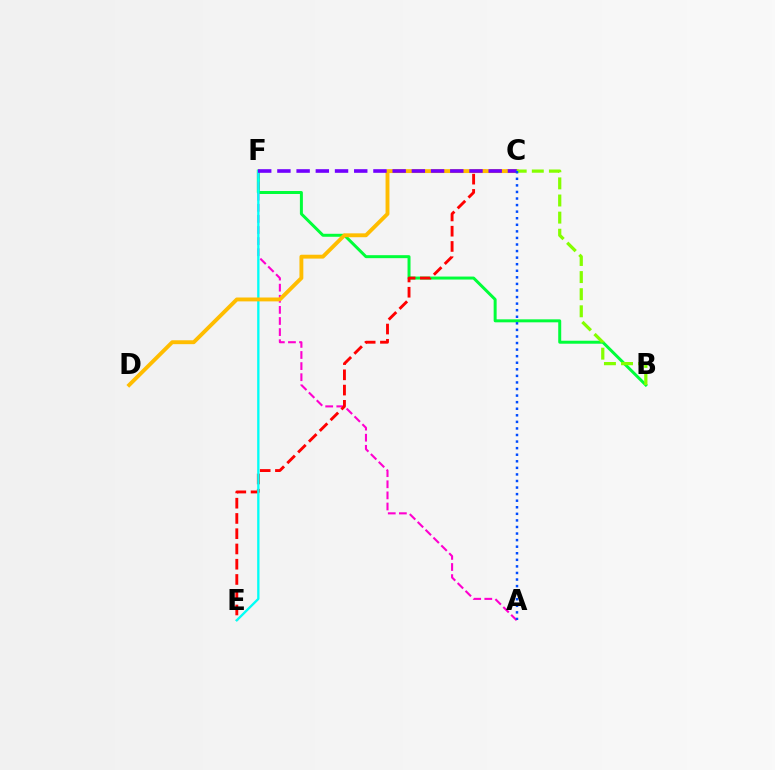{('B', 'F'): [{'color': '#00ff39', 'line_style': 'solid', 'thickness': 2.15}], ('A', 'F'): [{'color': '#ff00cf', 'line_style': 'dashed', 'thickness': 1.51}], ('C', 'E'): [{'color': '#ff0000', 'line_style': 'dashed', 'thickness': 2.07}], ('E', 'F'): [{'color': '#00fff6', 'line_style': 'solid', 'thickness': 1.68}], ('C', 'D'): [{'color': '#ffbd00', 'line_style': 'solid', 'thickness': 2.79}], ('C', 'F'): [{'color': '#7200ff', 'line_style': 'dashed', 'thickness': 2.61}], ('B', 'C'): [{'color': '#84ff00', 'line_style': 'dashed', 'thickness': 2.32}], ('A', 'C'): [{'color': '#004bff', 'line_style': 'dotted', 'thickness': 1.78}]}